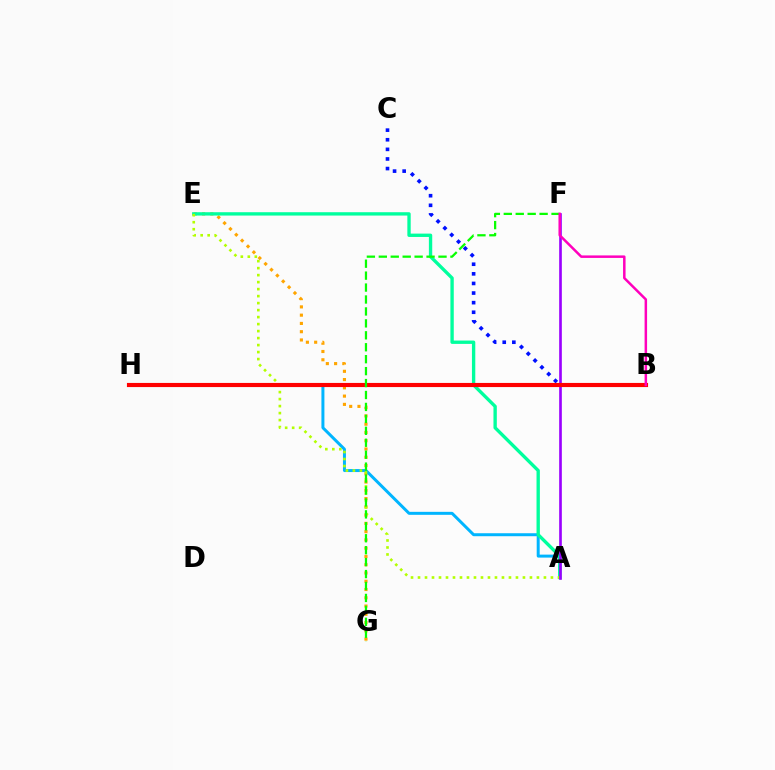{('B', 'C'): [{'color': '#0010ff', 'line_style': 'dotted', 'thickness': 2.61}], ('E', 'G'): [{'color': '#ffa500', 'line_style': 'dotted', 'thickness': 2.25}], ('A', 'H'): [{'color': '#00b5ff', 'line_style': 'solid', 'thickness': 2.15}], ('A', 'E'): [{'color': '#00ff9d', 'line_style': 'solid', 'thickness': 2.41}, {'color': '#b3ff00', 'line_style': 'dotted', 'thickness': 1.9}], ('A', 'F'): [{'color': '#9b00ff', 'line_style': 'solid', 'thickness': 1.91}], ('B', 'H'): [{'color': '#ff0000', 'line_style': 'solid', 'thickness': 2.97}], ('F', 'G'): [{'color': '#08ff00', 'line_style': 'dashed', 'thickness': 1.62}], ('B', 'F'): [{'color': '#ff00bd', 'line_style': 'solid', 'thickness': 1.8}]}